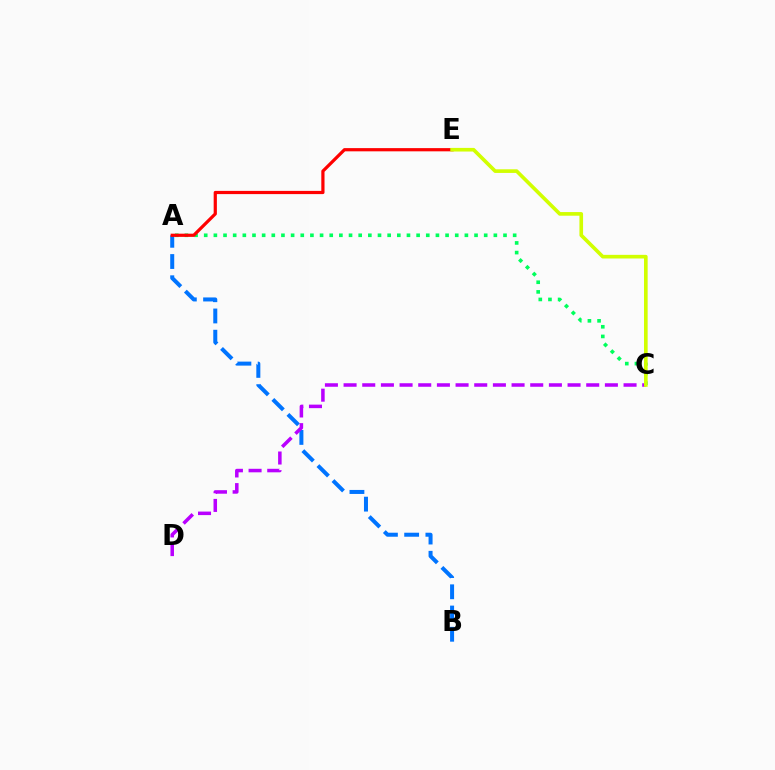{('A', 'B'): [{'color': '#0074ff', 'line_style': 'dashed', 'thickness': 2.88}], ('C', 'D'): [{'color': '#b900ff', 'line_style': 'dashed', 'thickness': 2.54}], ('A', 'C'): [{'color': '#00ff5c', 'line_style': 'dotted', 'thickness': 2.62}], ('A', 'E'): [{'color': '#ff0000', 'line_style': 'solid', 'thickness': 2.31}], ('C', 'E'): [{'color': '#d1ff00', 'line_style': 'solid', 'thickness': 2.62}]}